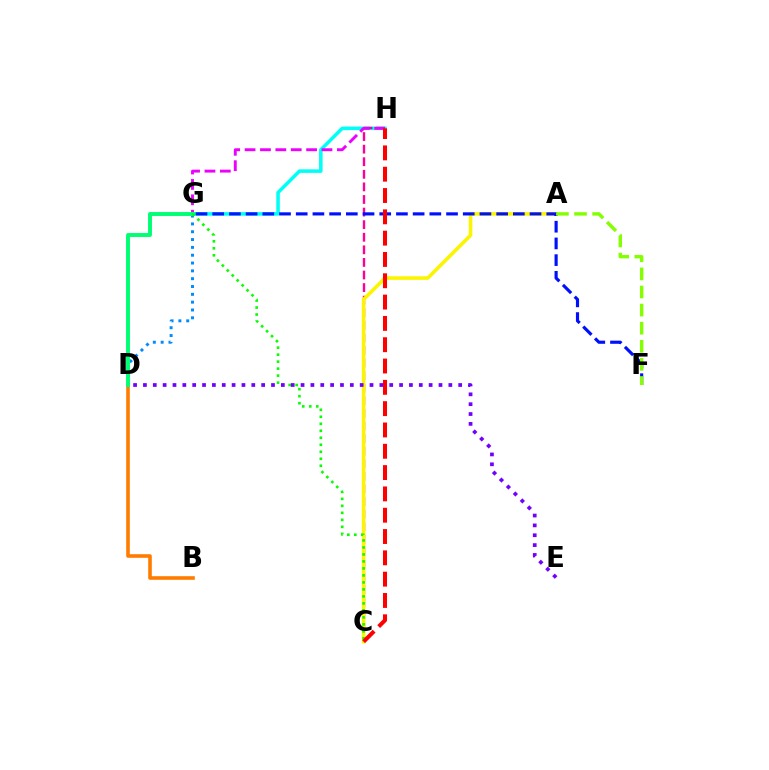{('D', 'G'): [{'color': '#008cff', 'line_style': 'dotted', 'thickness': 2.13}, {'color': '#00ff74', 'line_style': 'solid', 'thickness': 2.82}], ('G', 'H'): [{'color': '#00fff6', 'line_style': 'solid', 'thickness': 2.55}, {'color': '#ee00ff', 'line_style': 'dashed', 'thickness': 2.09}], ('C', 'H'): [{'color': '#ff0094', 'line_style': 'dashed', 'thickness': 1.71}, {'color': '#ff0000', 'line_style': 'dashed', 'thickness': 2.9}], ('B', 'D'): [{'color': '#ff7c00', 'line_style': 'solid', 'thickness': 2.6}], ('A', 'C'): [{'color': '#fcf500', 'line_style': 'solid', 'thickness': 2.56}], ('F', 'G'): [{'color': '#0010ff', 'line_style': 'dashed', 'thickness': 2.27}], ('C', 'G'): [{'color': '#08ff00', 'line_style': 'dotted', 'thickness': 1.9}], ('D', 'E'): [{'color': '#7200ff', 'line_style': 'dotted', 'thickness': 2.68}], ('A', 'F'): [{'color': '#84ff00', 'line_style': 'dashed', 'thickness': 2.46}]}